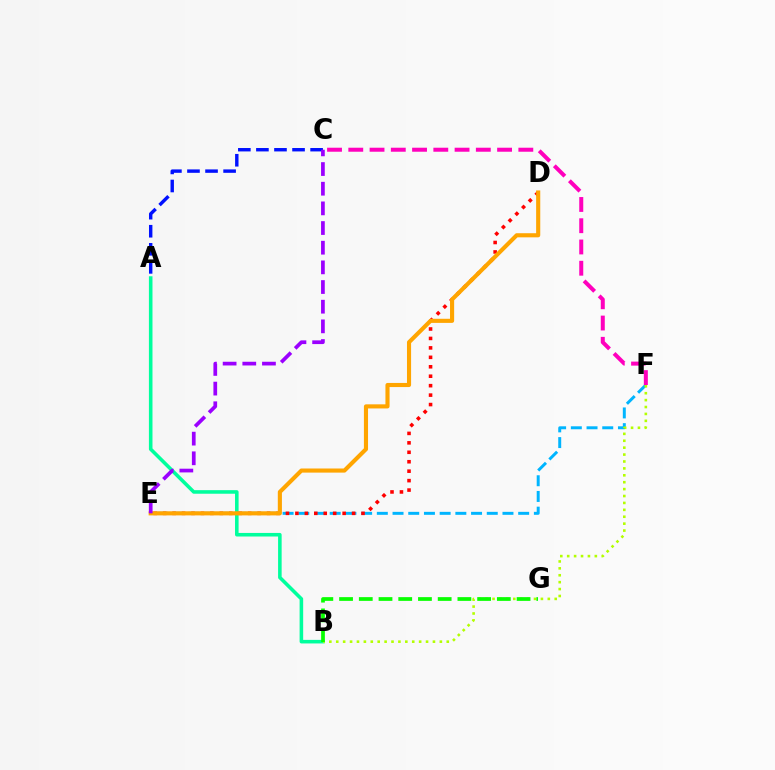{('A', 'B'): [{'color': '#00ff9d', 'line_style': 'solid', 'thickness': 2.57}], ('E', 'F'): [{'color': '#00b5ff', 'line_style': 'dashed', 'thickness': 2.13}], ('B', 'F'): [{'color': '#b3ff00', 'line_style': 'dotted', 'thickness': 1.88}], ('C', 'F'): [{'color': '#ff00bd', 'line_style': 'dashed', 'thickness': 2.89}], ('B', 'G'): [{'color': '#08ff00', 'line_style': 'dashed', 'thickness': 2.68}], ('A', 'C'): [{'color': '#0010ff', 'line_style': 'dashed', 'thickness': 2.45}], ('D', 'E'): [{'color': '#ff0000', 'line_style': 'dotted', 'thickness': 2.57}, {'color': '#ffa500', 'line_style': 'solid', 'thickness': 2.96}], ('C', 'E'): [{'color': '#9b00ff', 'line_style': 'dashed', 'thickness': 2.67}]}